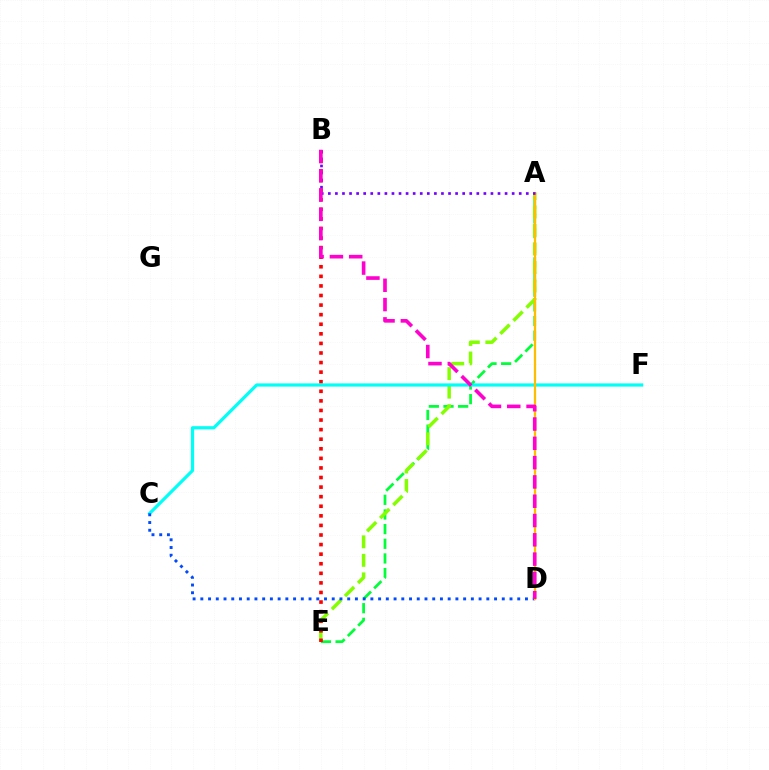{('A', 'E'): [{'color': '#00ff39', 'line_style': 'dashed', 'thickness': 1.99}, {'color': '#84ff00', 'line_style': 'dashed', 'thickness': 2.52}], ('B', 'E'): [{'color': '#ff0000', 'line_style': 'dotted', 'thickness': 2.6}], ('C', 'F'): [{'color': '#00fff6', 'line_style': 'solid', 'thickness': 2.3}], ('C', 'D'): [{'color': '#004bff', 'line_style': 'dotted', 'thickness': 2.1}], ('A', 'D'): [{'color': '#ffbd00', 'line_style': 'solid', 'thickness': 1.63}], ('A', 'B'): [{'color': '#7200ff', 'line_style': 'dotted', 'thickness': 1.92}], ('B', 'D'): [{'color': '#ff00cf', 'line_style': 'dashed', 'thickness': 2.62}]}